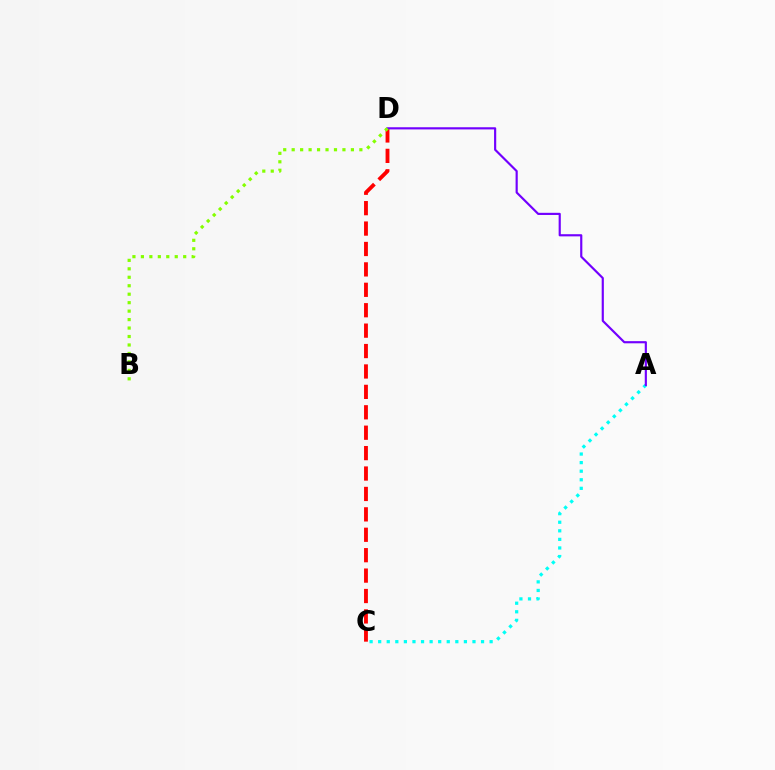{('C', 'D'): [{'color': '#ff0000', 'line_style': 'dashed', 'thickness': 2.77}], ('A', 'C'): [{'color': '#00fff6', 'line_style': 'dotted', 'thickness': 2.33}], ('A', 'D'): [{'color': '#7200ff', 'line_style': 'solid', 'thickness': 1.56}], ('B', 'D'): [{'color': '#84ff00', 'line_style': 'dotted', 'thickness': 2.3}]}